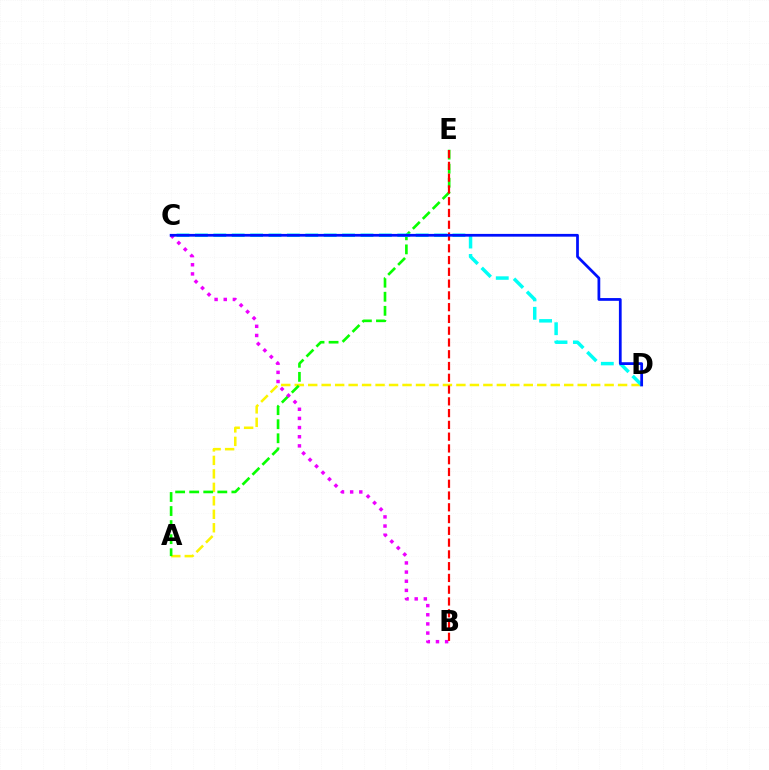{('A', 'D'): [{'color': '#fcf500', 'line_style': 'dashed', 'thickness': 1.83}], ('A', 'E'): [{'color': '#08ff00', 'line_style': 'dashed', 'thickness': 1.91}], ('B', 'C'): [{'color': '#ee00ff', 'line_style': 'dotted', 'thickness': 2.49}], ('C', 'D'): [{'color': '#00fff6', 'line_style': 'dashed', 'thickness': 2.5}, {'color': '#0010ff', 'line_style': 'solid', 'thickness': 1.98}], ('B', 'E'): [{'color': '#ff0000', 'line_style': 'dashed', 'thickness': 1.6}]}